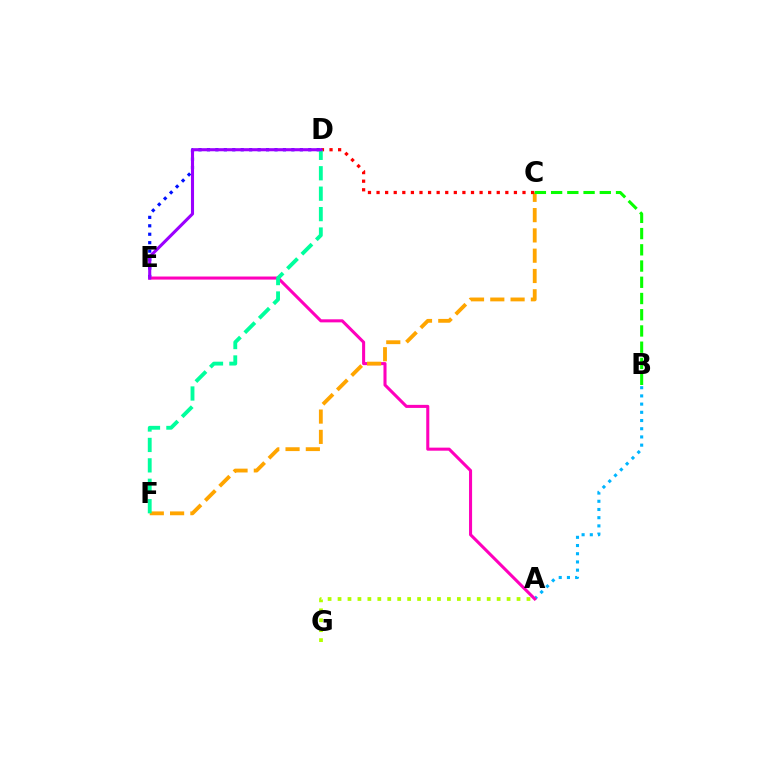{('D', 'E'): [{'color': '#0010ff', 'line_style': 'dotted', 'thickness': 2.29}, {'color': '#9b00ff', 'line_style': 'solid', 'thickness': 2.22}], ('A', 'B'): [{'color': '#00b5ff', 'line_style': 'dotted', 'thickness': 2.23}], ('A', 'E'): [{'color': '#ff00bd', 'line_style': 'solid', 'thickness': 2.2}], ('A', 'G'): [{'color': '#b3ff00', 'line_style': 'dotted', 'thickness': 2.7}], ('C', 'F'): [{'color': '#ffa500', 'line_style': 'dashed', 'thickness': 2.76}], ('C', 'D'): [{'color': '#ff0000', 'line_style': 'dotted', 'thickness': 2.33}], ('B', 'C'): [{'color': '#08ff00', 'line_style': 'dashed', 'thickness': 2.2}], ('D', 'F'): [{'color': '#00ff9d', 'line_style': 'dashed', 'thickness': 2.77}]}